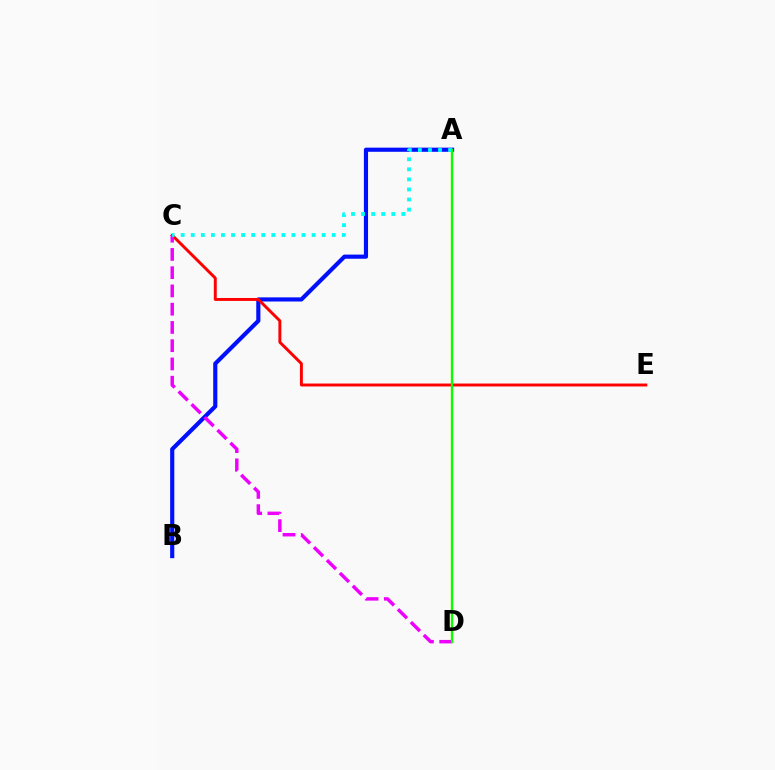{('A', 'B'): [{'color': '#0010ff', 'line_style': 'solid', 'thickness': 2.98}], ('A', 'D'): [{'color': '#fcf500', 'line_style': 'solid', 'thickness': 1.62}, {'color': '#08ff00', 'line_style': 'solid', 'thickness': 1.63}], ('C', 'E'): [{'color': '#ff0000', 'line_style': 'solid', 'thickness': 2.12}], ('C', 'D'): [{'color': '#ee00ff', 'line_style': 'dashed', 'thickness': 2.48}], ('A', 'C'): [{'color': '#00fff6', 'line_style': 'dotted', 'thickness': 2.74}]}